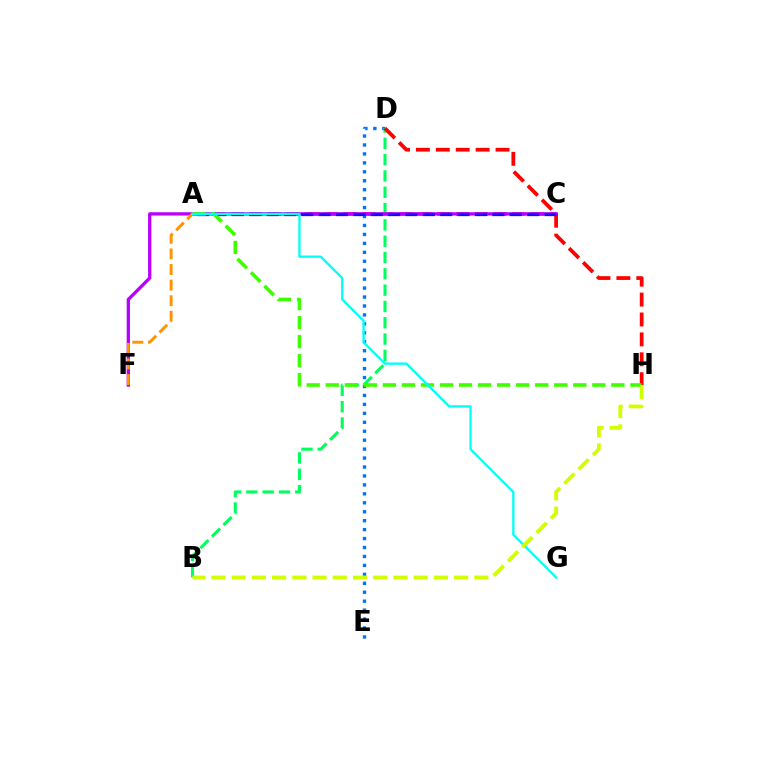{('D', 'E'): [{'color': '#0074ff', 'line_style': 'dotted', 'thickness': 2.43}], ('A', 'C'): [{'color': '#ff00ac', 'line_style': 'dashed', 'thickness': 2.55}, {'color': '#2500ff', 'line_style': 'dashed', 'thickness': 2.36}], ('B', 'D'): [{'color': '#00ff5c', 'line_style': 'dashed', 'thickness': 2.22}], ('D', 'H'): [{'color': '#ff0000', 'line_style': 'dashed', 'thickness': 2.7}], ('C', 'F'): [{'color': '#b900ff', 'line_style': 'solid', 'thickness': 2.38}], ('A', 'F'): [{'color': '#ff9400', 'line_style': 'dashed', 'thickness': 2.12}], ('A', 'H'): [{'color': '#3dff00', 'line_style': 'dashed', 'thickness': 2.59}], ('A', 'G'): [{'color': '#00fff6', 'line_style': 'solid', 'thickness': 1.67}], ('B', 'H'): [{'color': '#d1ff00', 'line_style': 'dashed', 'thickness': 2.75}]}